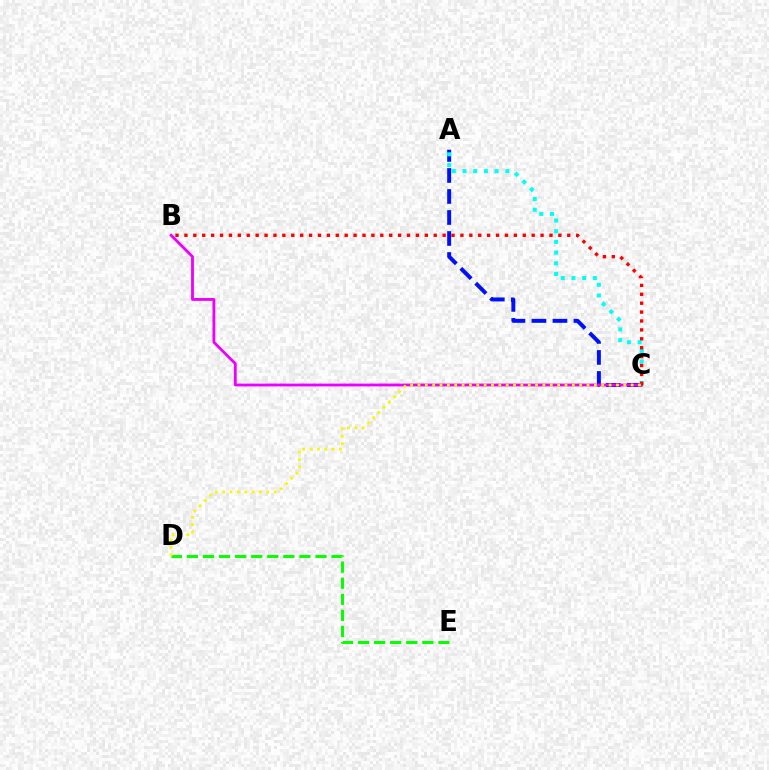{('A', 'C'): [{'color': '#0010ff', 'line_style': 'dashed', 'thickness': 2.85}, {'color': '#00fff6', 'line_style': 'dotted', 'thickness': 2.91}], ('B', 'C'): [{'color': '#ee00ff', 'line_style': 'solid', 'thickness': 2.03}, {'color': '#ff0000', 'line_style': 'dotted', 'thickness': 2.42}], ('D', 'E'): [{'color': '#08ff00', 'line_style': 'dashed', 'thickness': 2.18}], ('C', 'D'): [{'color': '#fcf500', 'line_style': 'dotted', 'thickness': 2.0}]}